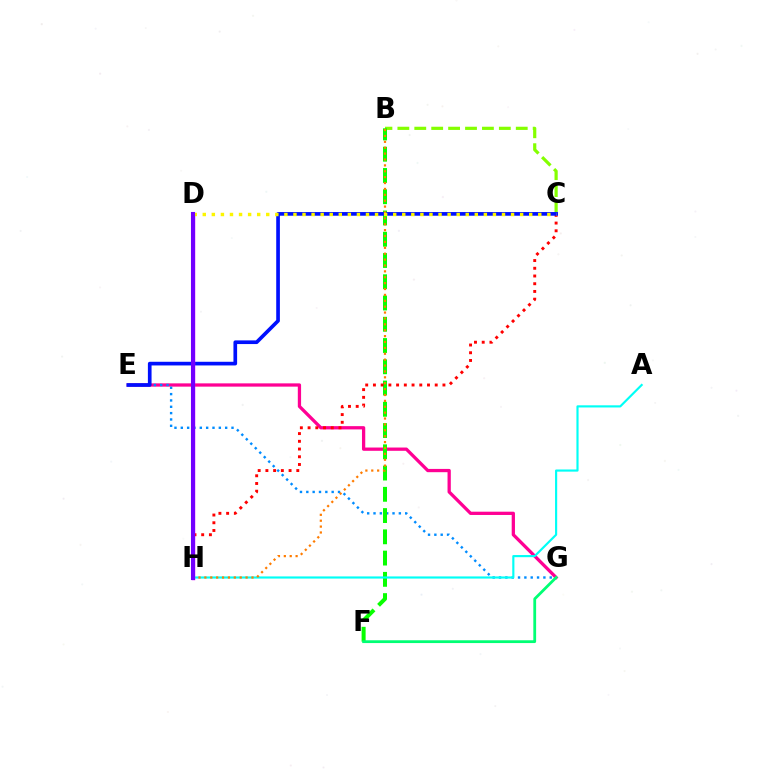{('B', 'C'): [{'color': '#84ff00', 'line_style': 'dashed', 'thickness': 2.3}], ('E', 'G'): [{'color': '#ff0094', 'line_style': 'solid', 'thickness': 2.36}, {'color': '#008cff', 'line_style': 'dotted', 'thickness': 1.72}], ('B', 'F'): [{'color': '#08ff00', 'line_style': 'dashed', 'thickness': 2.89}], ('C', 'H'): [{'color': '#ff0000', 'line_style': 'dotted', 'thickness': 2.1}], ('A', 'H'): [{'color': '#00fff6', 'line_style': 'solid', 'thickness': 1.55}], ('C', 'E'): [{'color': '#0010ff', 'line_style': 'solid', 'thickness': 2.64}], ('D', 'H'): [{'color': '#ee00ff', 'line_style': 'solid', 'thickness': 2.43}, {'color': '#7200ff', 'line_style': 'solid', 'thickness': 2.94}], ('B', 'H'): [{'color': '#ff7c00', 'line_style': 'dotted', 'thickness': 1.6}], ('F', 'G'): [{'color': '#00ff74', 'line_style': 'solid', 'thickness': 2.01}], ('C', 'D'): [{'color': '#fcf500', 'line_style': 'dotted', 'thickness': 2.46}]}